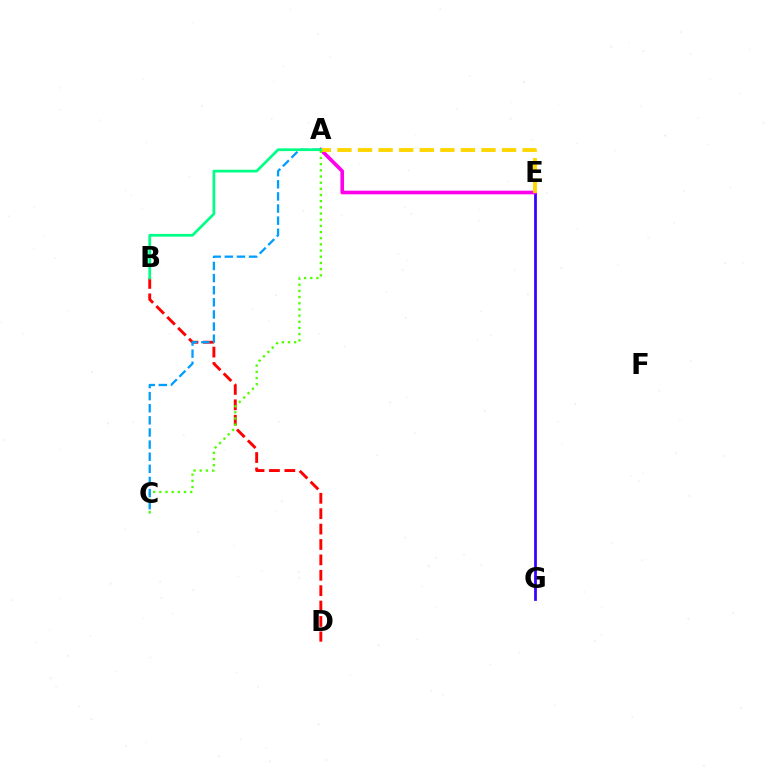{('E', 'G'): [{'color': '#3700ff', 'line_style': 'solid', 'thickness': 1.97}], ('A', 'E'): [{'color': '#ff00ed', 'line_style': 'solid', 'thickness': 2.62}, {'color': '#ffd500', 'line_style': 'dashed', 'thickness': 2.8}], ('B', 'D'): [{'color': '#ff0000', 'line_style': 'dashed', 'thickness': 2.09}], ('A', 'C'): [{'color': '#4fff00', 'line_style': 'dotted', 'thickness': 1.68}, {'color': '#009eff', 'line_style': 'dashed', 'thickness': 1.65}], ('A', 'B'): [{'color': '#00ff86', 'line_style': 'solid', 'thickness': 1.97}]}